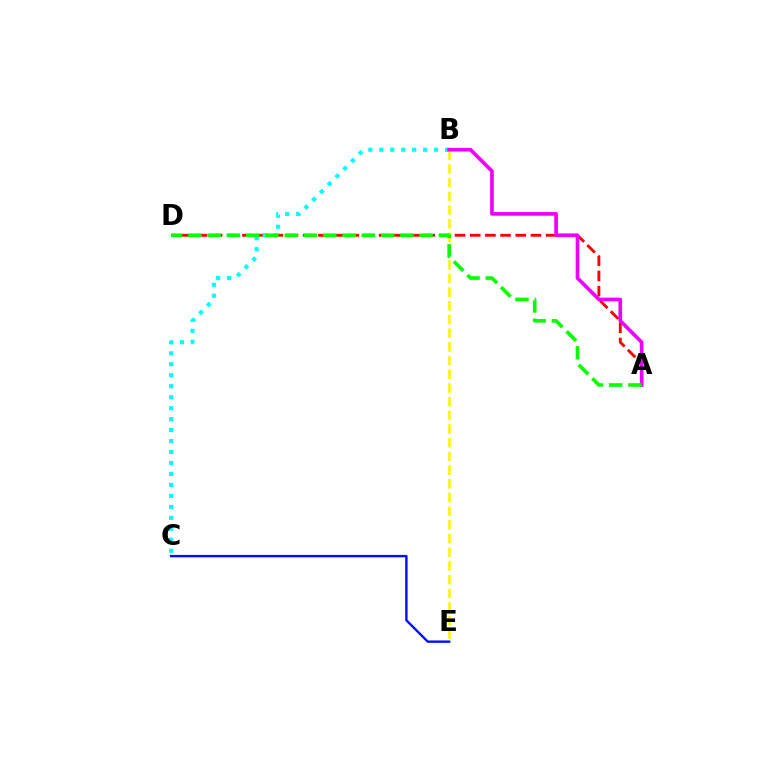{('A', 'D'): [{'color': '#ff0000', 'line_style': 'dashed', 'thickness': 2.06}, {'color': '#08ff00', 'line_style': 'dashed', 'thickness': 2.62}], ('B', 'C'): [{'color': '#00fff6', 'line_style': 'dotted', 'thickness': 2.98}], ('B', 'E'): [{'color': '#fcf500', 'line_style': 'dashed', 'thickness': 1.86}], ('C', 'E'): [{'color': '#0010ff', 'line_style': 'solid', 'thickness': 1.73}], ('A', 'B'): [{'color': '#ee00ff', 'line_style': 'solid', 'thickness': 2.63}]}